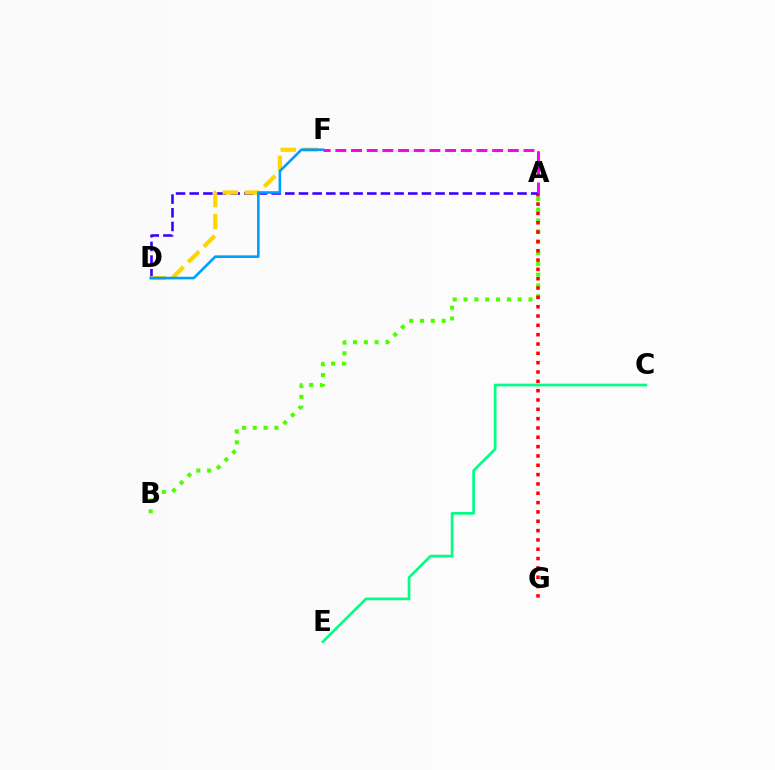{('C', 'E'): [{'color': '#00ff86', 'line_style': 'solid', 'thickness': 1.94}], ('A', 'B'): [{'color': '#4fff00', 'line_style': 'dotted', 'thickness': 2.94}], ('A', 'G'): [{'color': '#ff0000', 'line_style': 'dotted', 'thickness': 2.53}], ('A', 'D'): [{'color': '#3700ff', 'line_style': 'dashed', 'thickness': 1.86}], ('D', 'F'): [{'color': '#ffd500', 'line_style': 'dashed', 'thickness': 3.0}, {'color': '#009eff', 'line_style': 'solid', 'thickness': 1.88}], ('A', 'F'): [{'color': '#ff00ed', 'line_style': 'dashed', 'thickness': 2.13}]}